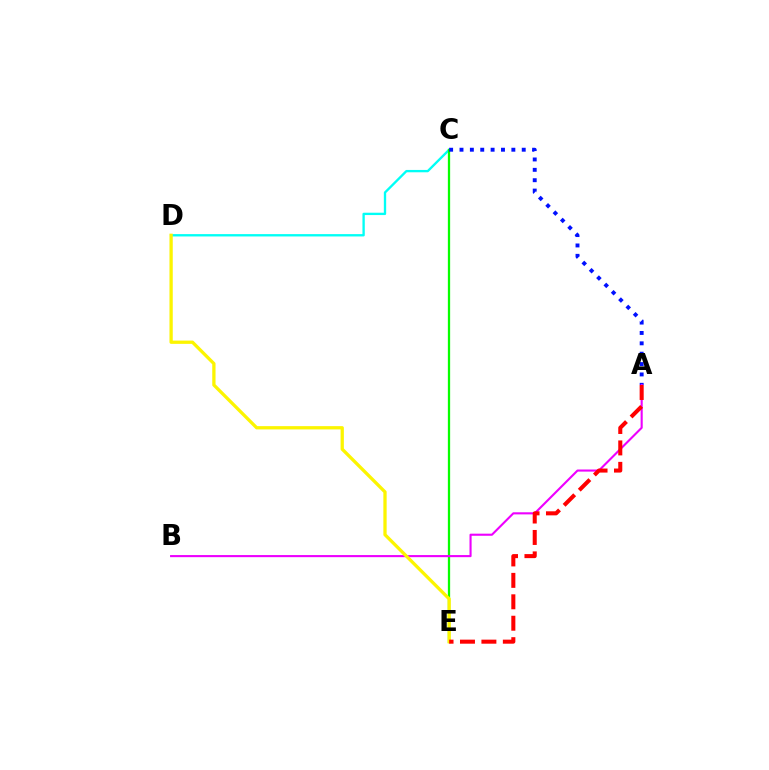{('C', 'D'): [{'color': '#00fff6', 'line_style': 'solid', 'thickness': 1.68}], ('C', 'E'): [{'color': '#08ff00', 'line_style': 'solid', 'thickness': 1.64}], ('A', 'C'): [{'color': '#0010ff', 'line_style': 'dotted', 'thickness': 2.82}], ('A', 'B'): [{'color': '#ee00ff', 'line_style': 'solid', 'thickness': 1.52}], ('D', 'E'): [{'color': '#fcf500', 'line_style': 'solid', 'thickness': 2.36}], ('A', 'E'): [{'color': '#ff0000', 'line_style': 'dashed', 'thickness': 2.91}]}